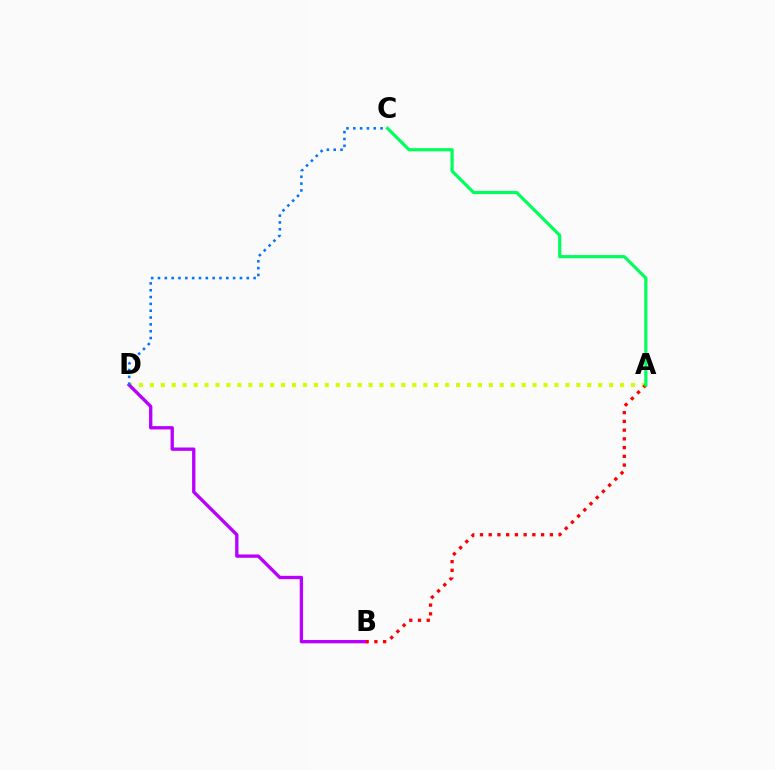{('A', 'D'): [{'color': '#d1ff00', 'line_style': 'dotted', 'thickness': 2.97}], ('B', 'D'): [{'color': '#b900ff', 'line_style': 'solid', 'thickness': 2.39}], ('A', 'B'): [{'color': '#ff0000', 'line_style': 'dotted', 'thickness': 2.37}], ('C', 'D'): [{'color': '#0074ff', 'line_style': 'dotted', 'thickness': 1.86}], ('A', 'C'): [{'color': '#00ff5c', 'line_style': 'solid', 'thickness': 2.29}]}